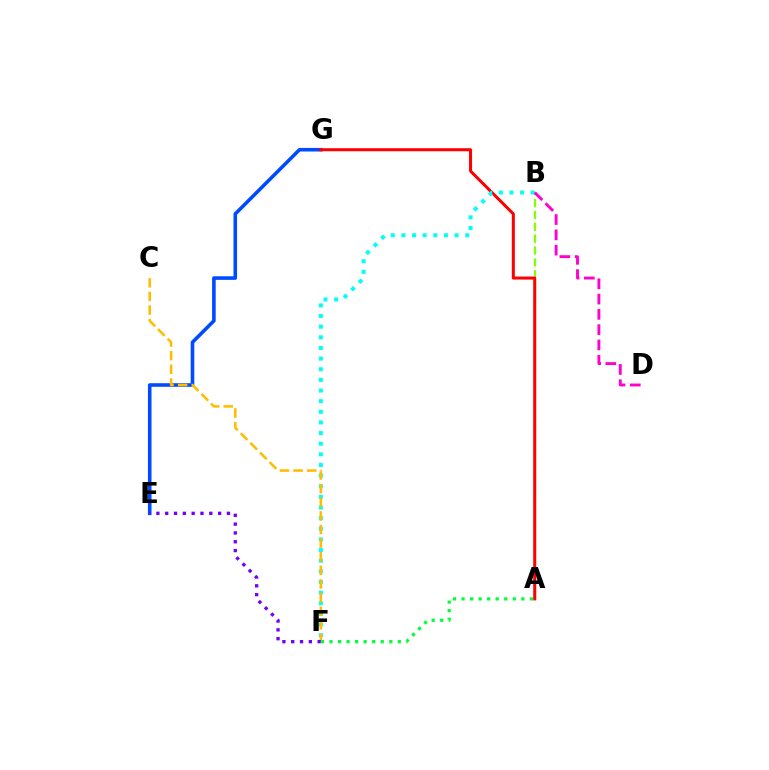{('E', 'G'): [{'color': '#004bff', 'line_style': 'solid', 'thickness': 2.58}], ('A', 'B'): [{'color': '#84ff00', 'line_style': 'dashed', 'thickness': 1.61}], ('A', 'G'): [{'color': '#ff0000', 'line_style': 'solid', 'thickness': 2.18}], ('B', 'F'): [{'color': '#00fff6', 'line_style': 'dotted', 'thickness': 2.89}], ('C', 'F'): [{'color': '#ffbd00', 'line_style': 'dashed', 'thickness': 1.85}], ('E', 'F'): [{'color': '#7200ff', 'line_style': 'dotted', 'thickness': 2.4}], ('B', 'D'): [{'color': '#ff00cf', 'line_style': 'dashed', 'thickness': 2.08}], ('A', 'F'): [{'color': '#00ff39', 'line_style': 'dotted', 'thickness': 2.32}]}